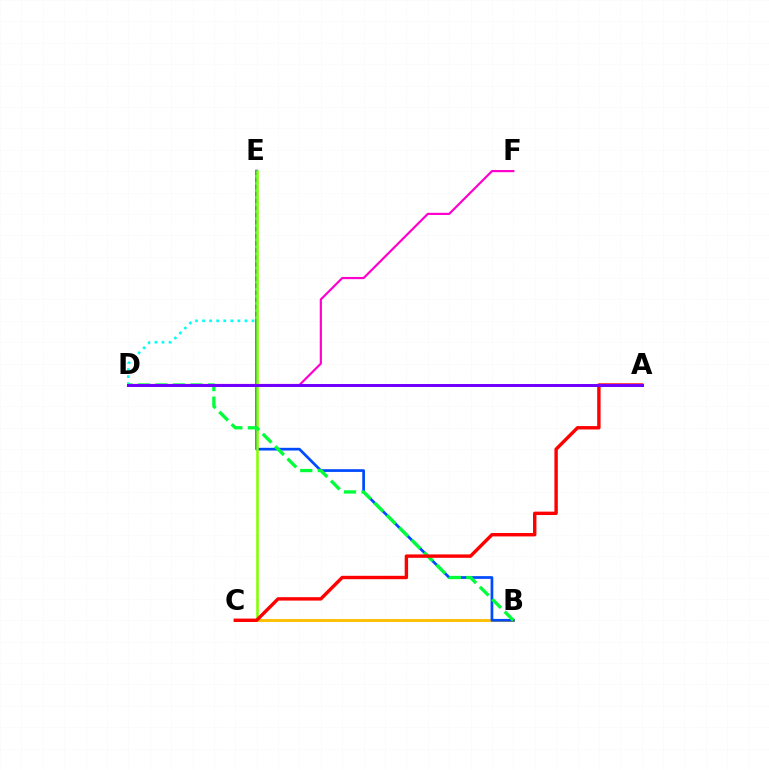{('B', 'C'): [{'color': '#ffbd00', 'line_style': 'solid', 'thickness': 2.08}], ('B', 'E'): [{'color': '#004bff', 'line_style': 'solid', 'thickness': 1.96}], ('D', 'F'): [{'color': '#ff00cf', 'line_style': 'solid', 'thickness': 1.58}], ('D', 'E'): [{'color': '#00fff6', 'line_style': 'dotted', 'thickness': 1.92}], ('C', 'E'): [{'color': '#84ff00', 'line_style': 'solid', 'thickness': 1.85}], ('B', 'D'): [{'color': '#00ff39', 'line_style': 'dashed', 'thickness': 2.38}], ('A', 'C'): [{'color': '#ff0000', 'line_style': 'solid', 'thickness': 2.45}], ('A', 'D'): [{'color': '#7200ff', 'line_style': 'solid', 'thickness': 2.16}]}